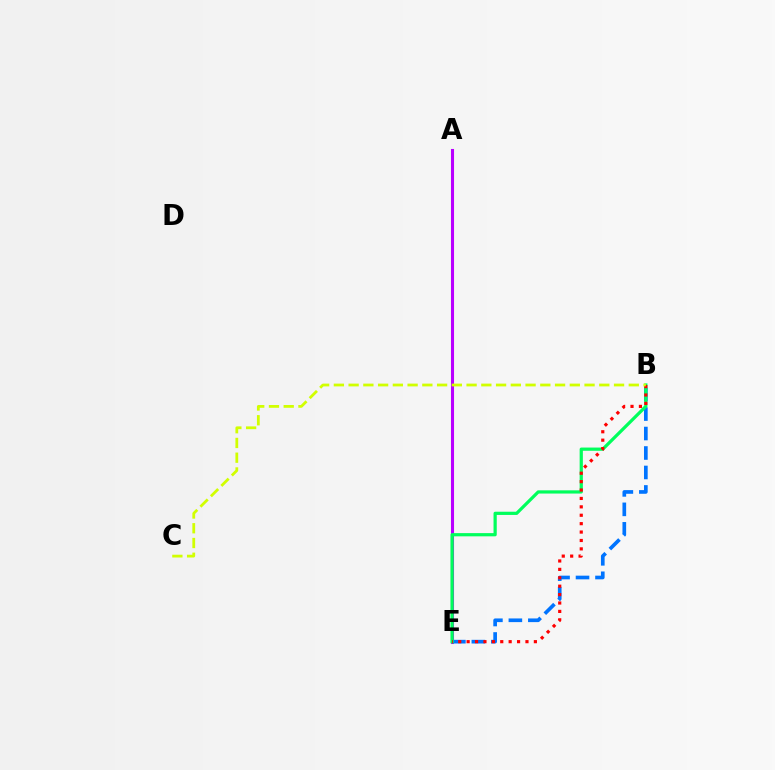{('A', 'E'): [{'color': '#b900ff', 'line_style': 'solid', 'thickness': 2.21}], ('B', 'E'): [{'color': '#0074ff', 'line_style': 'dashed', 'thickness': 2.65}, {'color': '#00ff5c', 'line_style': 'solid', 'thickness': 2.31}, {'color': '#ff0000', 'line_style': 'dotted', 'thickness': 2.28}], ('B', 'C'): [{'color': '#d1ff00', 'line_style': 'dashed', 'thickness': 2.0}]}